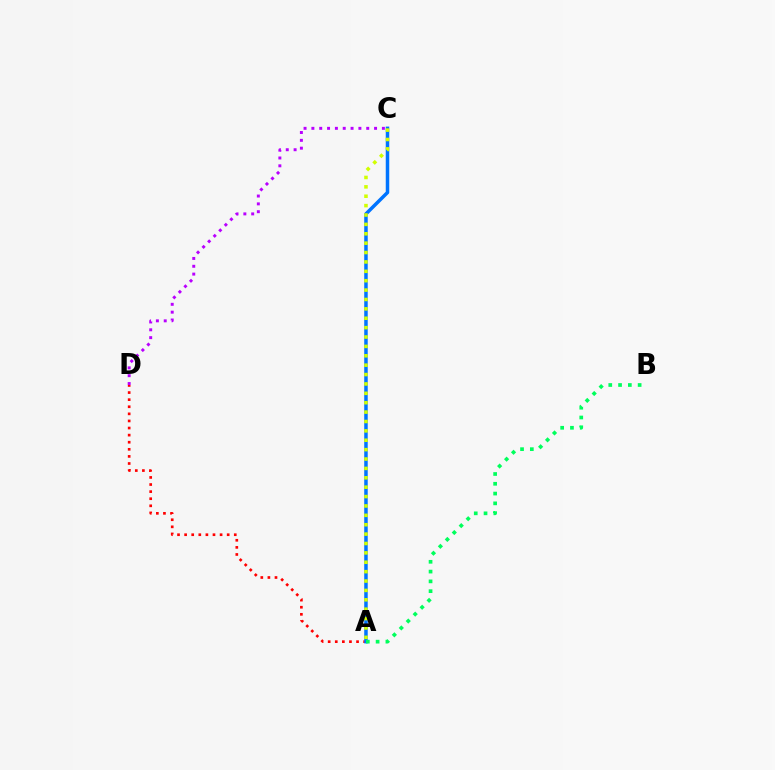{('C', 'D'): [{'color': '#b900ff', 'line_style': 'dotted', 'thickness': 2.13}], ('A', 'D'): [{'color': '#ff0000', 'line_style': 'dotted', 'thickness': 1.93}], ('A', 'C'): [{'color': '#0074ff', 'line_style': 'solid', 'thickness': 2.52}, {'color': '#d1ff00', 'line_style': 'dotted', 'thickness': 2.55}], ('A', 'B'): [{'color': '#00ff5c', 'line_style': 'dotted', 'thickness': 2.66}]}